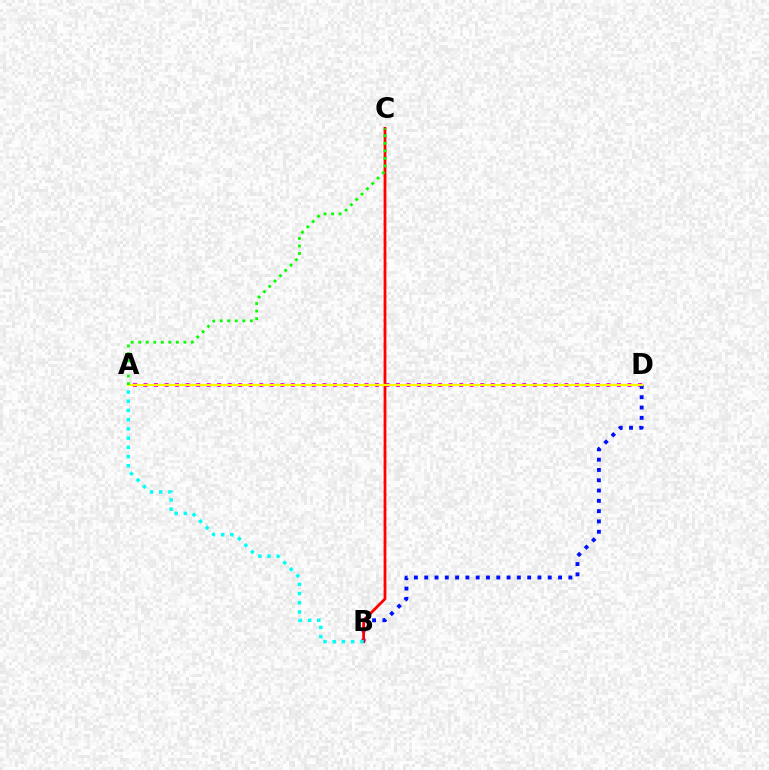{('A', 'D'): [{'color': '#ee00ff', 'line_style': 'dotted', 'thickness': 2.86}, {'color': '#fcf500', 'line_style': 'solid', 'thickness': 1.57}], ('B', 'D'): [{'color': '#0010ff', 'line_style': 'dotted', 'thickness': 2.8}], ('B', 'C'): [{'color': '#ff0000', 'line_style': 'solid', 'thickness': 2.0}], ('A', 'B'): [{'color': '#00fff6', 'line_style': 'dotted', 'thickness': 2.5}], ('A', 'C'): [{'color': '#08ff00', 'line_style': 'dotted', 'thickness': 2.05}]}